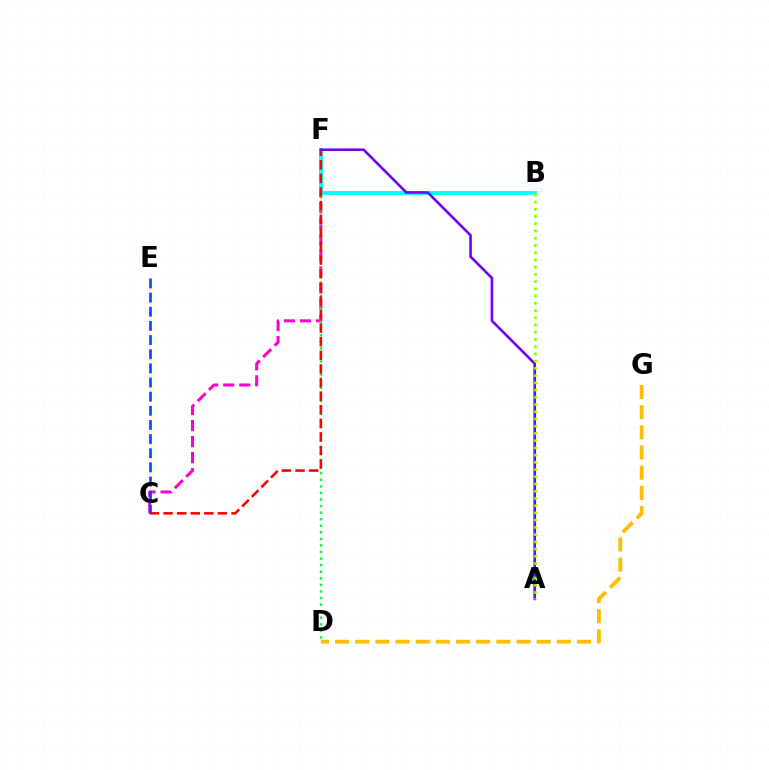{('C', 'F'): [{'color': '#ff00cf', 'line_style': 'dashed', 'thickness': 2.18}, {'color': '#ff0000', 'line_style': 'dashed', 'thickness': 1.85}], ('D', 'F'): [{'color': '#00ff39', 'line_style': 'dotted', 'thickness': 1.79}], ('B', 'F'): [{'color': '#00fff6', 'line_style': 'solid', 'thickness': 2.78}], ('D', 'G'): [{'color': '#ffbd00', 'line_style': 'dashed', 'thickness': 2.74}], ('C', 'E'): [{'color': '#004bff', 'line_style': 'dashed', 'thickness': 1.92}], ('A', 'F'): [{'color': '#7200ff', 'line_style': 'solid', 'thickness': 1.88}], ('A', 'B'): [{'color': '#84ff00', 'line_style': 'dotted', 'thickness': 1.96}]}